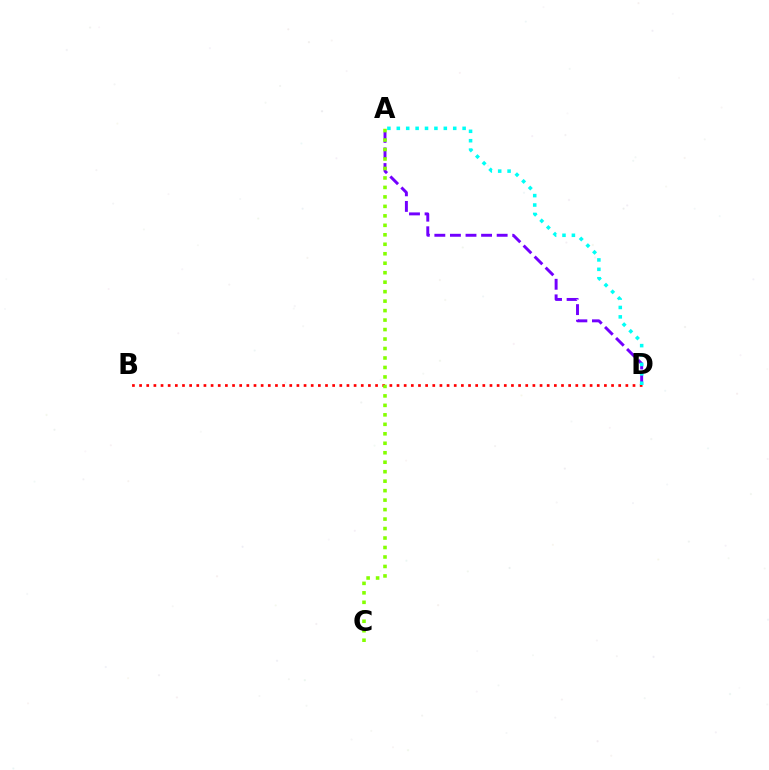{('B', 'D'): [{'color': '#ff0000', 'line_style': 'dotted', 'thickness': 1.94}], ('A', 'D'): [{'color': '#7200ff', 'line_style': 'dashed', 'thickness': 2.12}, {'color': '#00fff6', 'line_style': 'dotted', 'thickness': 2.55}], ('A', 'C'): [{'color': '#84ff00', 'line_style': 'dotted', 'thickness': 2.57}]}